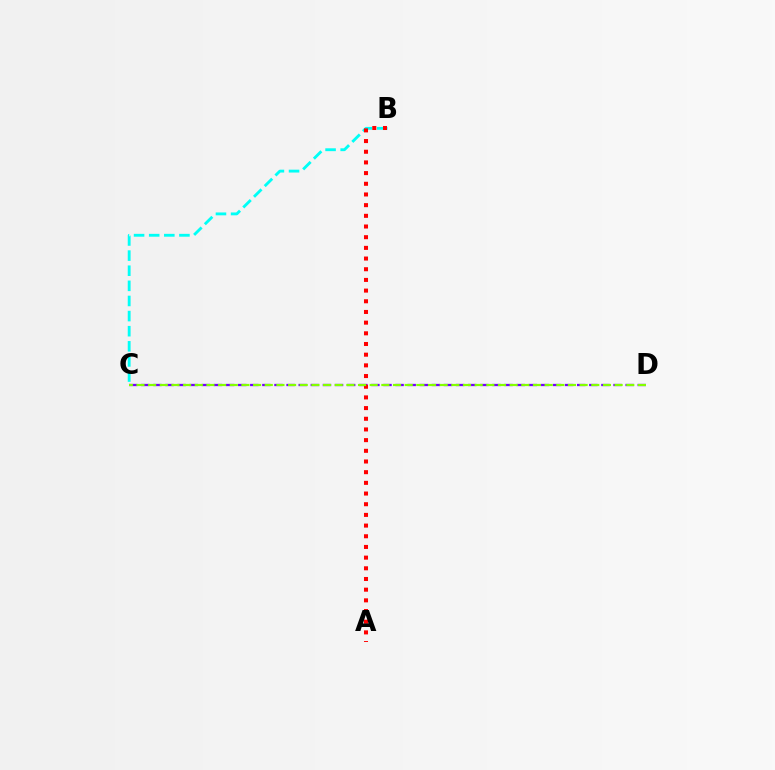{('C', 'D'): [{'color': '#7200ff', 'line_style': 'dashed', 'thickness': 1.64}, {'color': '#84ff00', 'line_style': 'dashed', 'thickness': 1.58}], ('B', 'C'): [{'color': '#00fff6', 'line_style': 'dashed', 'thickness': 2.05}], ('A', 'B'): [{'color': '#ff0000', 'line_style': 'dotted', 'thickness': 2.9}]}